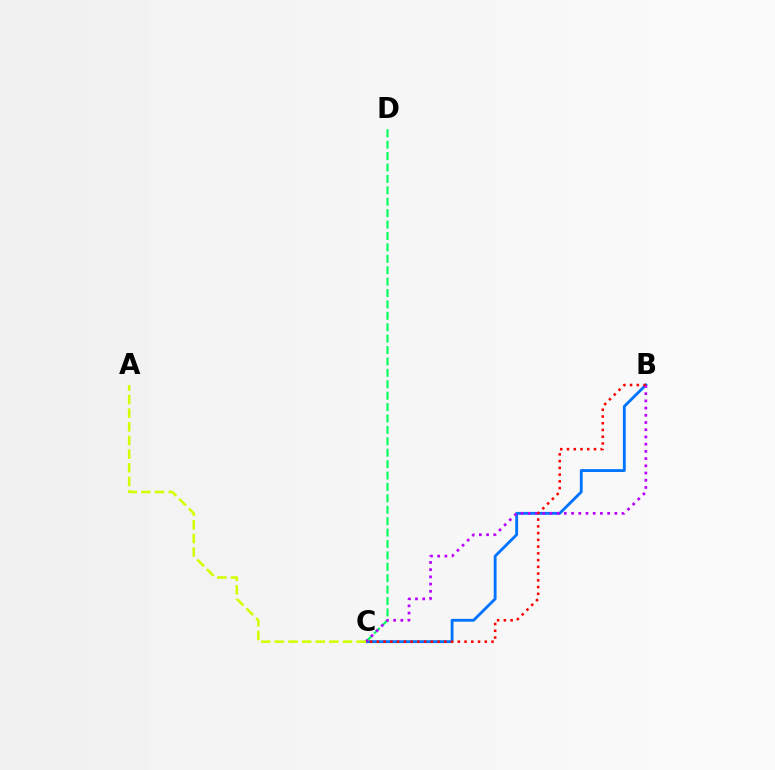{('B', 'C'): [{'color': '#0074ff', 'line_style': 'solid', 'thickness': 2.05}, {'color': '#b900ff', 'line_style': 'dotted', 'thickness': 1.96}, {'color': '#ff0000', 'line_style': 'dotted', 'thickness': 1.83}], ('C', 'D'): [{'color': '#00ff5c', 'line_style': 'dashed', 'thickness': 1.55}], ('A', 'C'): [{'color': '#d1ff00', 'line_style': 'dashed', 'thickness': 1.85}]}